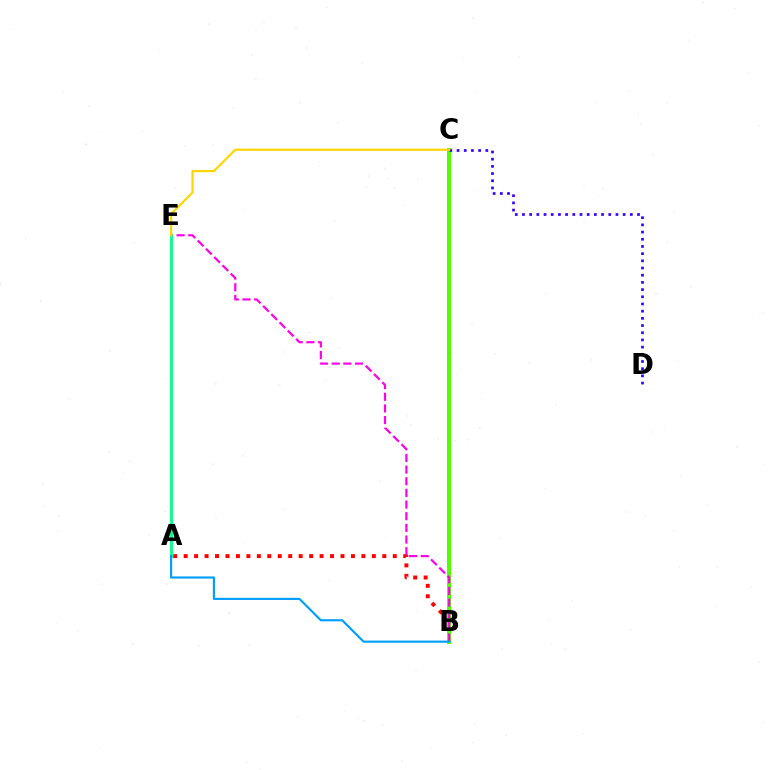{('A', 'B'): [{'color': '#ff0000', 'line_style': 'dotted', 'thickness': 2.84}, {'color': '#009eff', 'line_style': 'solid', 'thickness': 1.55}], ('B', 'C'): [{'color': '#4fff00', 'line_style': 'solid', 'thickness': 2.87}], ('C', 'D'): [{'color': '#3700ff', 'line_style': 'dotted', 'thickness': 1.95}], ('B', 'E'): [{'color': '#ff00ed', 'line_style': 'dashed', 'thickness': 1.58}], ('A', 'E'): [{'color': '#00ff86', 'line_style': 'solid', 'thickness': 2.01}], ('C', 'E'): [{'color': '#ffd500', 'line_style': 'solid', 'thickness': 1.56}]}